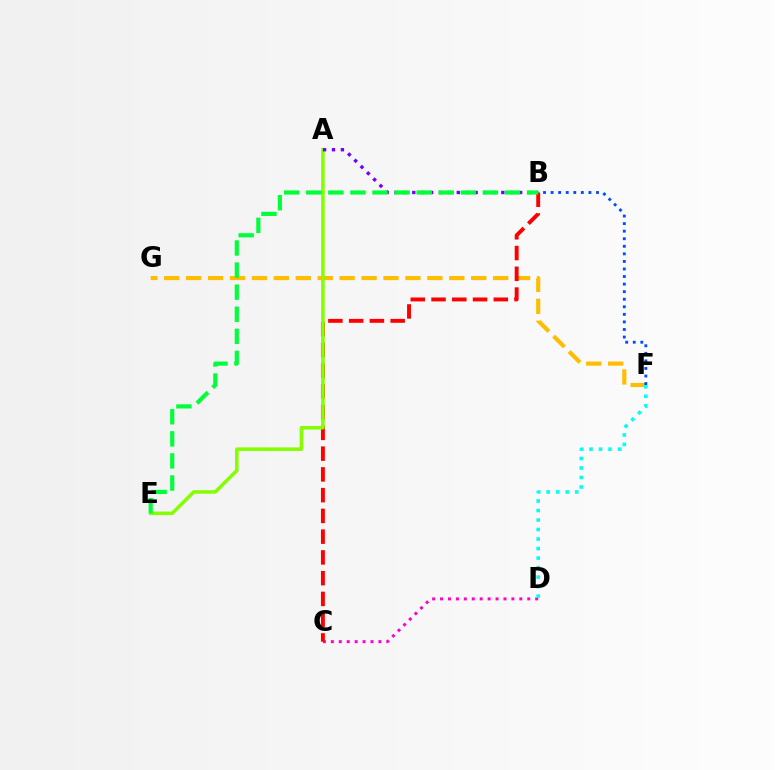{('C', 'D'): [{'color': '#ff00cf', 'line_style': 'dotted', 'thickness': 2.15}], ('F', 'G'): [{'color': '#ffbd00', 'line_style': 'dashed', 'thickness': 2.98}], ('B', 'F'): [{'color': '#004bff', 'line_style': 'dotted', 'thickness': 2.05}], ('B', 'C'): [{'color': '#ff0000', 'line_style': 'dashed', 'thickness': 2.82}], ('A', 'E'): [{'color': '#84ff00', 'line_style': 'solid', 'thickness': 2.55}], ('A', 'B'): [{'color': '#7200ff', 'line_style': 'dotted', 'thickness': 2.42}], ('B', 'E'): [{'color': '#00ff39', 'line_style': 'dashed', 'thickness': 3.0}], ('D', 'F'): [{'color': '#00fff6', 'line_style': 'dotted', 'thickness': 2.58}]}